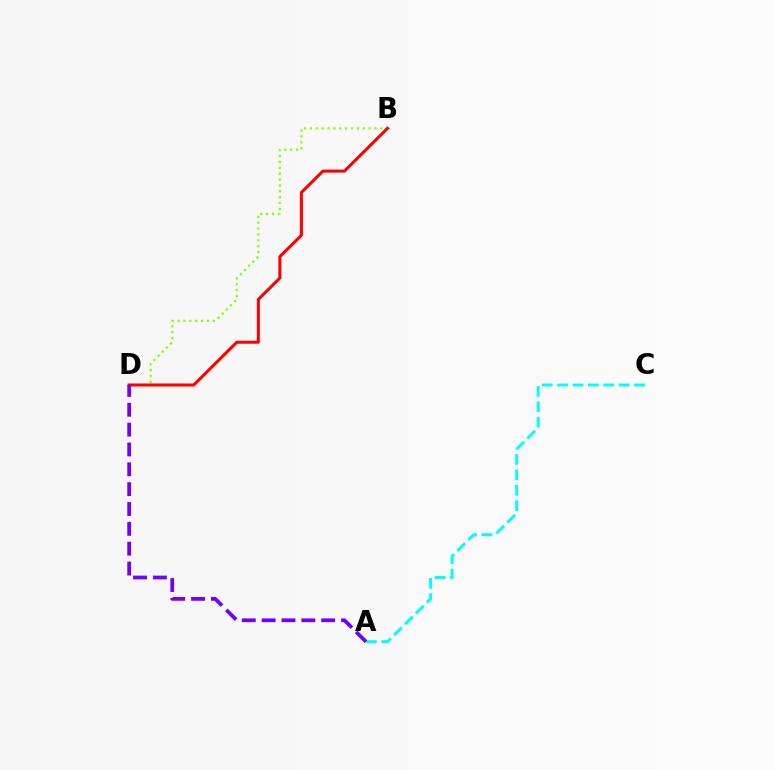{('B', 'D'): [{'color': '#84ff00', 'line_style': 'dotted', 'thickness': 1.6}, {'color': '#ff0000', 'line_style': 'solid', 'thickness': 2.19}], ('A', 'C'): [{'color': '#00fff6', 'line_style': 'dashed', 'thickness': 2.09}], ('A', 'D'): [{'color': '#7200ff', 'line_style': 'dashed', 'thickness': 2.7}]}